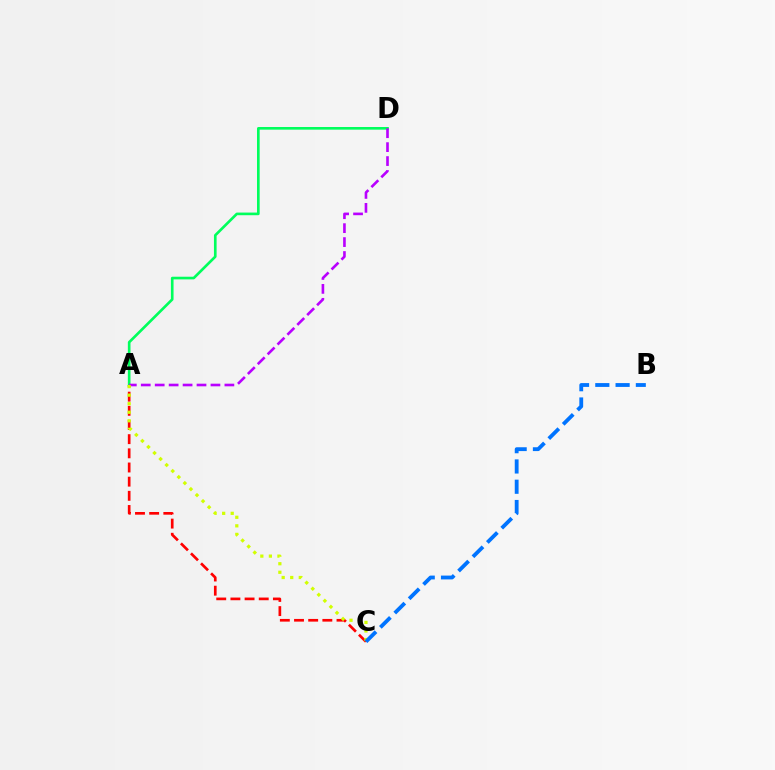{('A', 'C'): [{'color': '#ff0000', 'line_style': 'dashed', 'thickness': 1.92}, {'color': '#d1ff00', 'line_style': 'dotted', 'thickness': 2.32}], ('A', 'D'): [{'color': '#00ff5c', 'line_style': 'solid', 'thickness': 1.91}, {'color': '#b900ff', 'line_style': 'dashed', 'thickness': 1.89}], ('B', 'C'): [{'color': '#0074ff', 'line_style': 'dashed', 'thickness': 2.76}]}